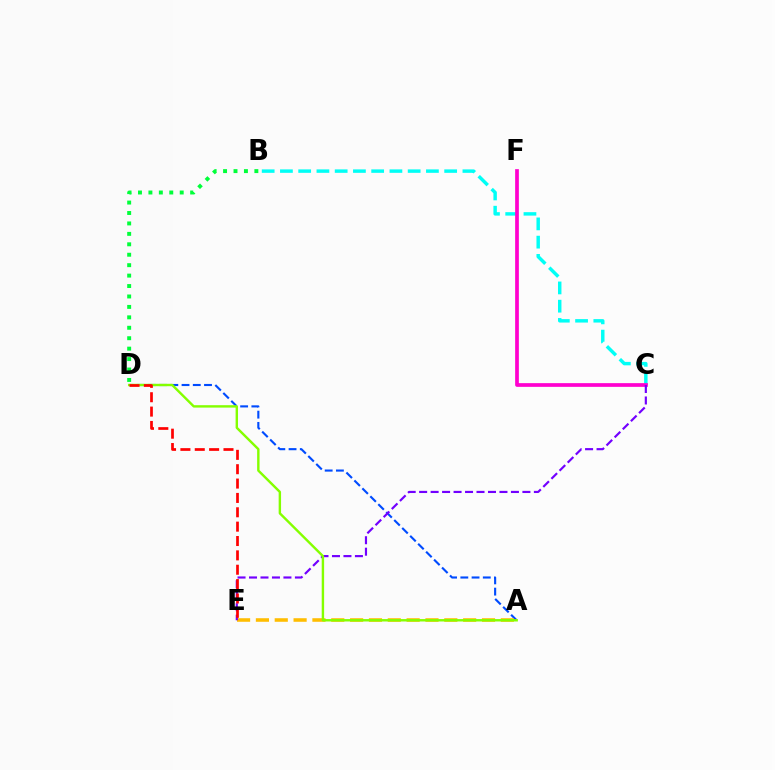{('B', 'C'): [{'color': '#00fff6', 'line_style': 'dashed', 'thickness': 2.48}], ('A', 'D'): [{'color': '#004bff', 'line_style': 'dashed', 'thickness': 1.53}, {'color': '#84ff00', 'line_style': 'solid', 'thickness': 1.74}], ('C', 'F'): [{'color': '#ff00cf', 'line_style': 'solid', 'thickness': 2.67}], ('B', 'D'): [{'color': '#00ff39', 'line_style': 'dotted', 'thickness': 2.83}], ('A', 'E'): [{'color': '#ffbd00', 'line_style': 'dashed', 'thickness': 2.56}], ('C', 'E'): [{'color': '#7200ff', 'line_style': 'dashed', 'thickness': 1.56}], ('D', 'E'): [{'color': '#ff0000', 'line_style': 'dashed', 'thickness': 1.95}]}